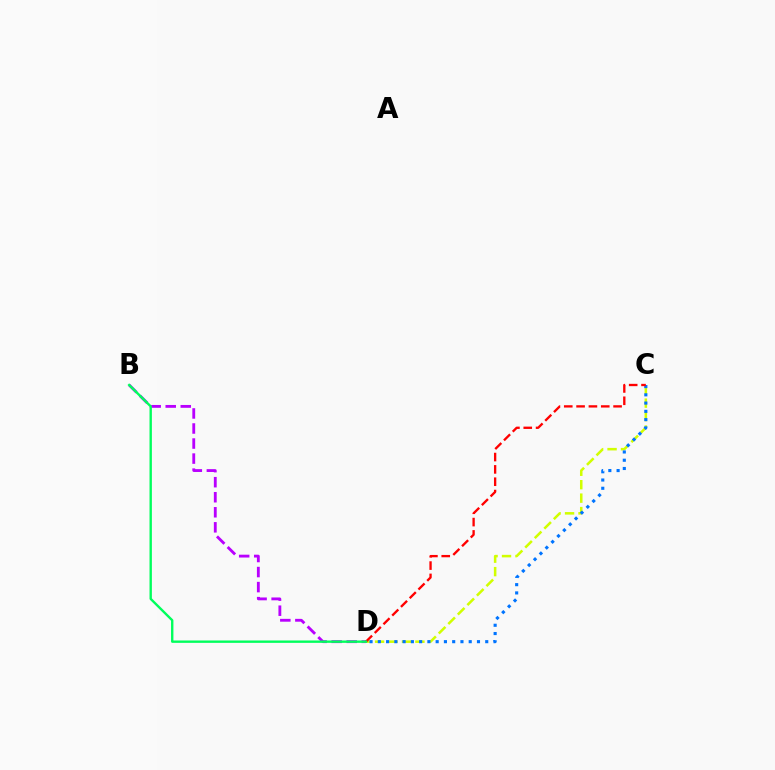{('C', 'D'): [{'color': '#d1ff00', 'line_style': 'dashed', 'thickness': 1.83}, {'color': '#0074ff', 'line_style': 'dotted', 'thickness': 2.25}, {'color': '#ff0000', 'line_style': 'dashed', 'thickness': 1.68}], ('B', 'D'): [{'color': '#b900ff', 'line_style': 'dashed', 'thickness': 2.04}, {'color': '#00ff5c', 'line_style': 'solid', 'thickness': 1.71}]}